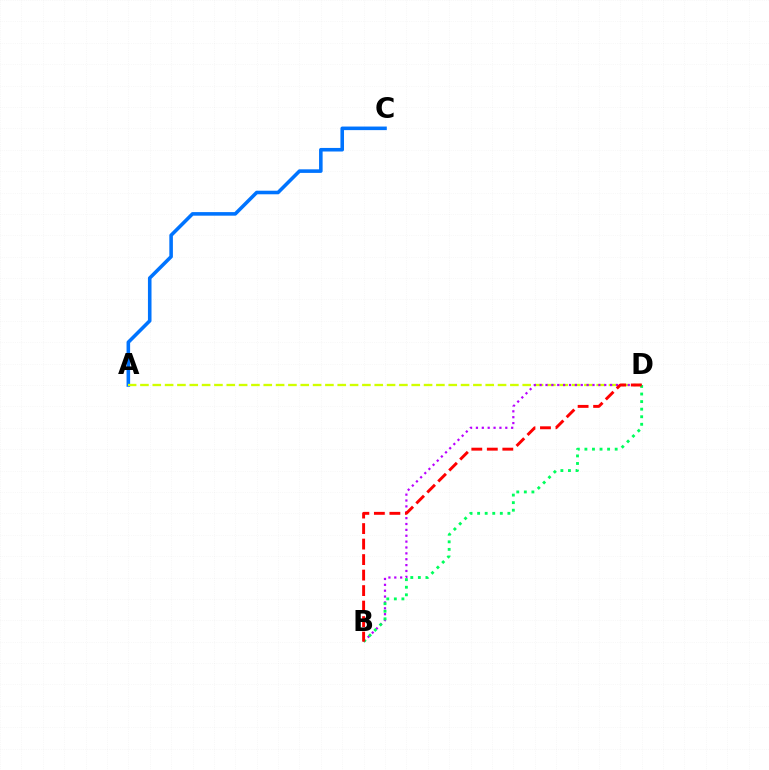{('A', 'C'): [{'color': '#0074ff', 'line_style': 'solid', 'thickness': 2.57}], ('A', 'D'): [{'color': '#d1ff00', 'line_style': 'dashed', 'thickness': 1.68}], ('B', 'D'): [{'color': '#b900ff', 'line_style': 'dotted', 'thickness': 1.6}, {'color': '#00ff5c', 'line_style': 'dotted', 'thickness': 2.06}, {'color': '#ff0000', 'line_style': 'dashed', 'thickness': 2.11}]}